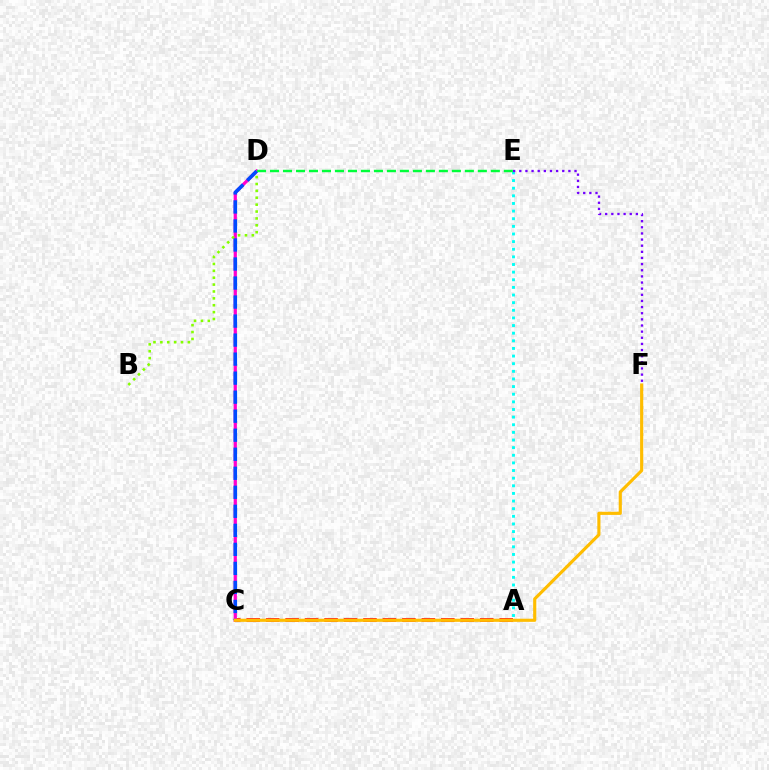{('A', 'C'): [{'color': '#ff0000', 'line_style': 'dashed', 'thickness': 2.64}], ('C', 'D'): [{'color': '#ff00cf', 'line_style': 'solid', 'thickness': 2.33}, {'color': '#004bff', 'line_style': 'dashed', 'thickness': 2.58}], ('B', 'D'): [{'color': '#84ff00', 'line_style': 'dotted', 'thickness': 1.87}], ('A', 'E'): [{'color': '#00fff6', 'line_style': 'dotted', 'thickness': 2.07}], ('D', 'E'): [{'color': '#00ff39', 'line_style': 'dashed', 'thickness': 1.76}], ('E', 'F'): [{'color': '#7200ff', 'line_style': 'dotted', 'thickness': 1.67}], ('C', 'F'): [{'color': '#ffbd00', 'line_style': 'solid', 'thickness': 2.26}]}